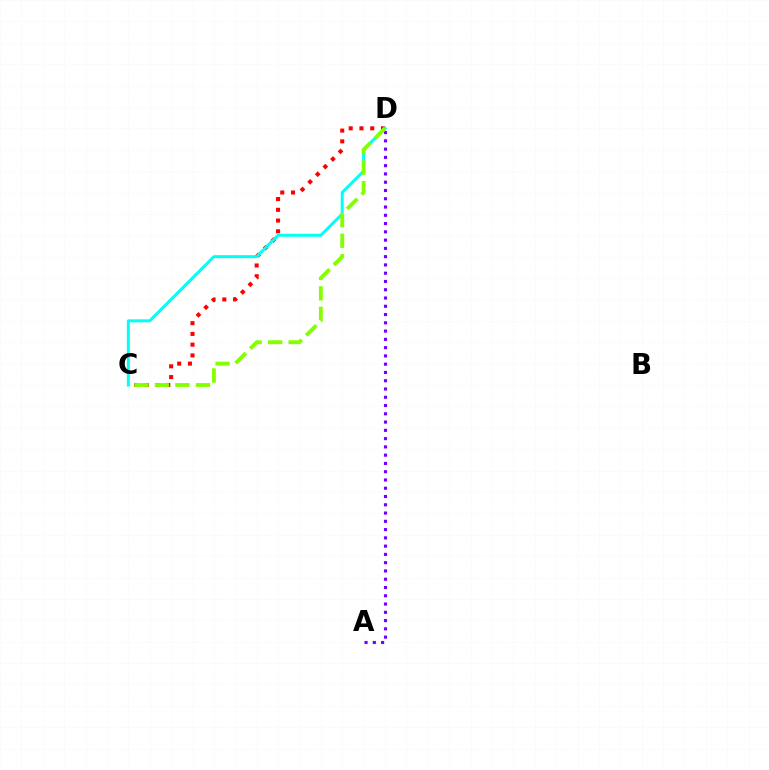{('C', 'D'): [{'color': '#ff0000', 'line_style': 'dotted', 'thickness': 2.92}, {'color': '#00fff6', 'line_style': 'solid', 'thickness': 2.16}, {'color': '#84ff00', 'line_style': 'dashed', 'thickness': 2.78}], ('A', 'D'): [{'color': '#7200ff', 'line_style': 'dotted', 'thickness': 2.25}]}